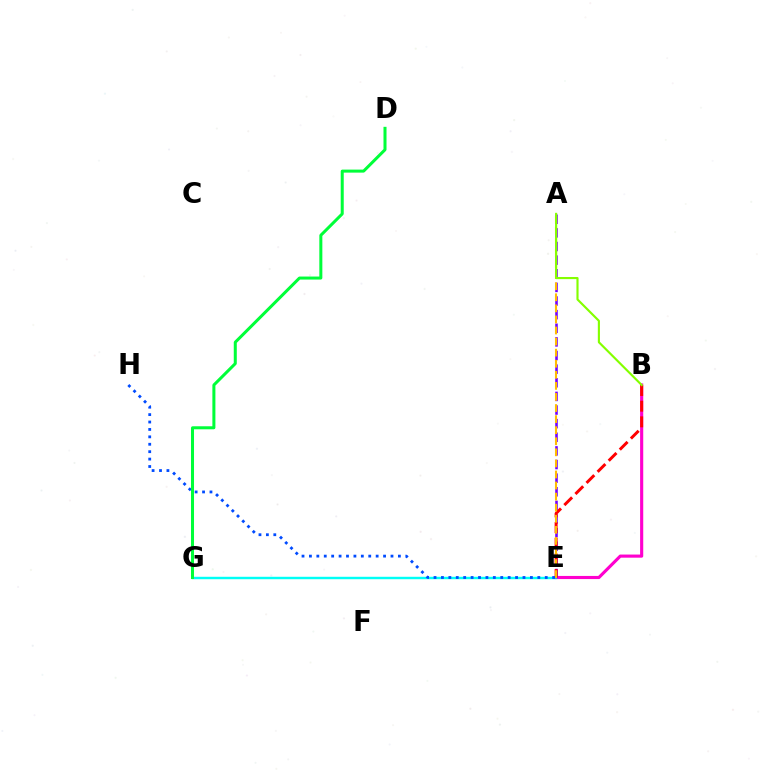{('B', 'E'): [{'color': '#ff00cf', 'line_style': 'solid', 'thickness': 2.25}, {'color': '#ff0000', 'line_style': 'dashed', 'thickness': 2.13}], ('E', 'G'): [{'color': '#00fff6', 'line_style': 'solid', 'thickness': 1.75}], ('A', 'E'): [{'color': '#7200ff', 'line_style': 'dashed', 'thickness': 1.85}, {'color': '#ffbd00', 'line_style': 'dashed', 'thickness': 1.5}], ('E', 'H'): [{'color': '#004bff', 'line_style': 'dotted', 'thickness': 2.01}], ('D', 'G'): [{'color': '#00ff39', 'line_style': 'solid', 'thickness': 2.18}], ('A', 'B'): [{'color': '#84ff00', 'line_style': 'solid', 'thickness': 1.54}]}